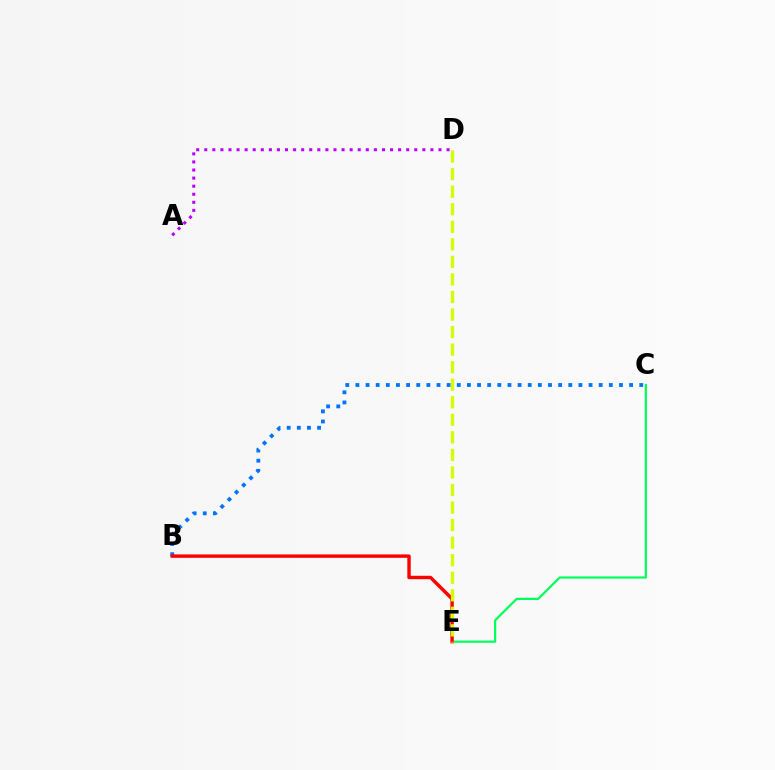{('C', 'E'): [{'color': '#00ff5c', 'line_style': 'solid', 'thickness': 1.59}], ('B', 'C'): [{'color': '#0074ff', 'line_style': 'dotted', 'thickness': 2.75}], ('B', 'E'): [{'color': '#ff0000', 'line_style': 'solid', 'thickness': 2.46}], ('A', 'D'): [{'color': '#b900ff', 'line_style': 'dotted', 'thickness': 2.19}], ('D', 'E'): [{'color': '#d1ff00', 'line_style': 'dashed', 'thickness': 2.38}]}